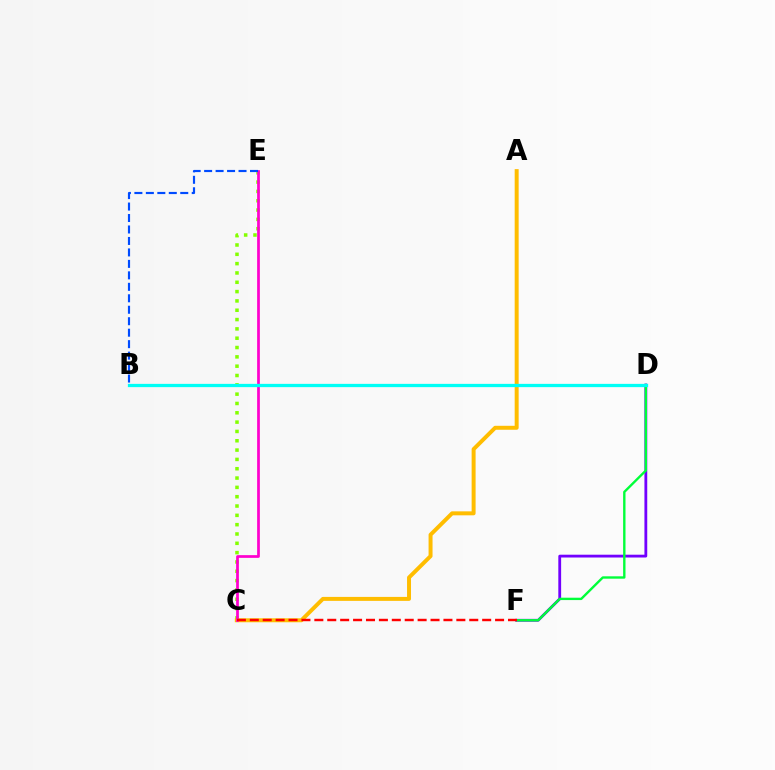{('C', 'E'): [{'color': '#84ff00', 'line_style': 'dotted', 'thickness': 2.53}, {'color': '#ff00cf', 'line_style': 'solid', 'thickness': 1.96}], ('A', 'C'): [{'color': '#ffbd00', 'line_style': 'solid', 'thickness': 2.85}], ('D', 'F'): [{'color': '#7200ff', 'line_style': 'solid', 'thickness': 2.02}, {'color': '#00ff39', 'line_style': 'solid', 'thickness': 1.71}], ('C', 'F'): [{'color': '#ff0000', 'line_style': 'dashed', 'thickness': 1.75}], ('B', 'E'): [{'color': '#004bff', 'line_style': 'dashed', 'thickness': 1.56}], ('B', 'D'): [{'color': '#00fff6', 'line_style': 'solid', 'thickness': 2.36}]}